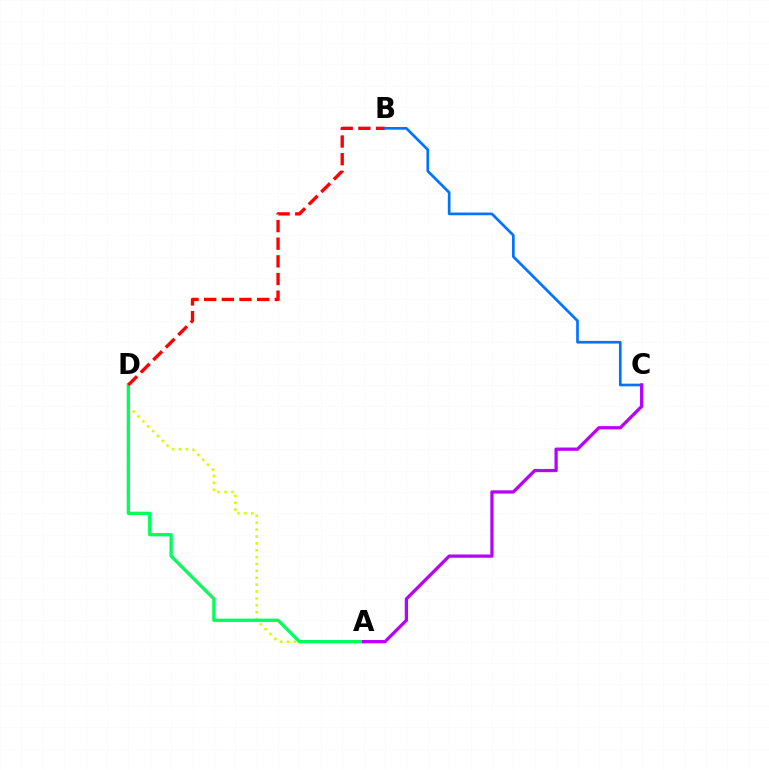{('A', 'D'): [{'color': '#d1ff00', 'line_style': 'dotted', 'thickness': 1.87}, {'color': '#00ff5c', 'line_style': 'solid', 'thickness': 2.38}], ('B', 'D'): [{'color': '#ff0000', 'line_style': 'dashed', 'thickness': 2.4}], ('B', 'C'): [{'color': '#0074ff', 'line_style': 'solid', 'thickness': 1.94}], ('A', 'C'): [{'color': '#b900ff', 'line_style': 'solid', 'thickness': 2.35}]}